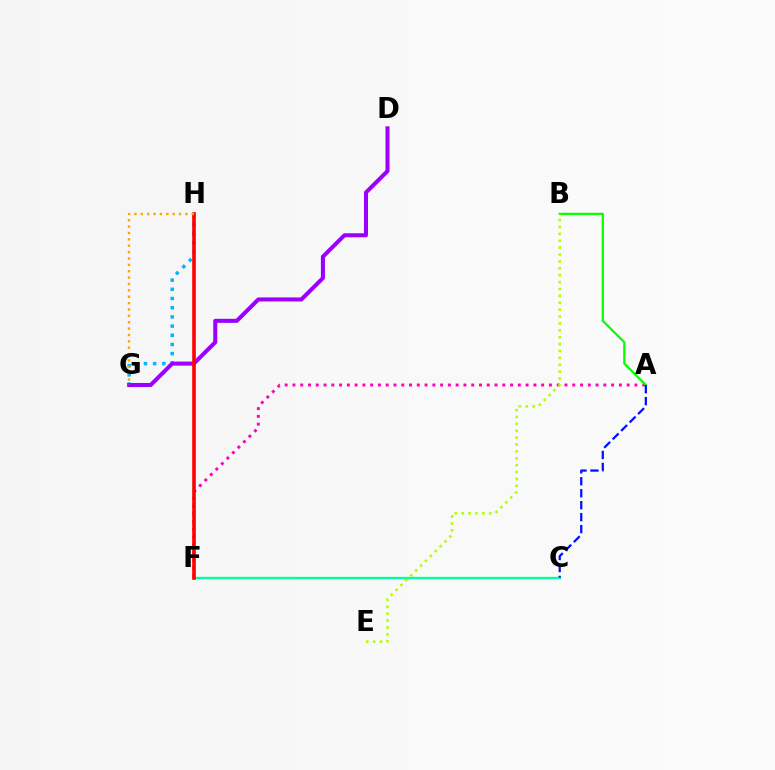{('A', 'F'): [{'color': '#ff00bd', 'line_style': 'dotted', 'thickness': 2.11}], ('C', 'F'): [{'color': '#00ff9d', 'line_style': 'solid', 'thickness': 1.68}], ('G', 'H'): [{'color': '#00b5ff', 'line_style': 'dotted', 'thickness': 2.5}, {'color': '#ffa500', 'line_style': 'dotted', 'thickness': 1.73}], ('A', 'B'): [{'color': '#08ff00', 'line_style': 'solid', 'thickness': 1.62}], ('B', 'E'): [{'color': '#b3ff00', 'line_style': 'dotted', 'thickness': 1.87}], ('D', 'G'): [{'color': '#9b00ff', 'line_style': 'solid', 'thickness': 2.92}], ('F', 'H'): [{'color': '#ff0000', 'line_style': 'solid', 'thickness': 2.59}], ('A', 'C'): [{'color': '#0010ff', 'line_style': 'dashed', 'thickness': 1.62}]}